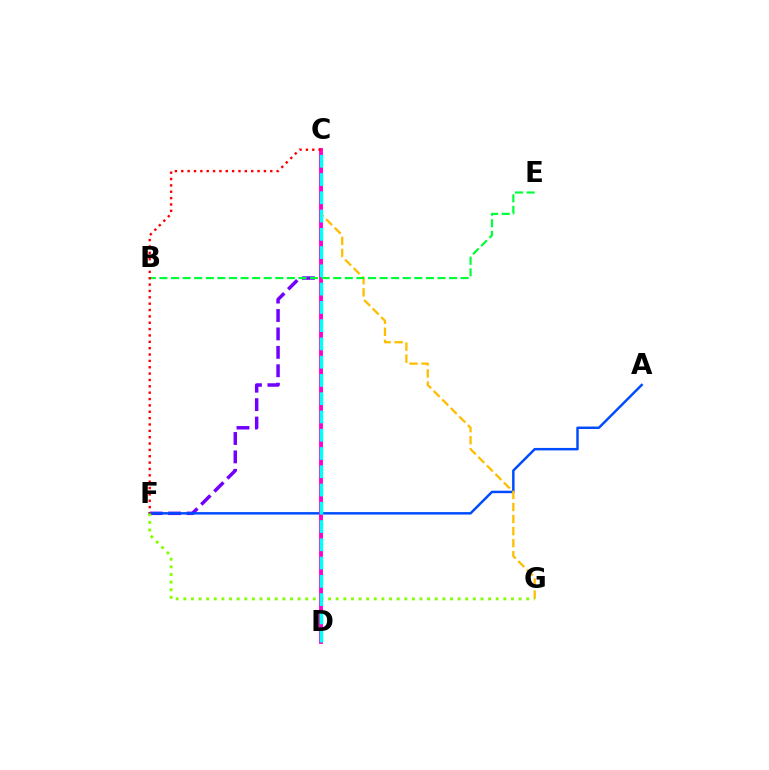{('C', 'F'): [{'color': '#7200ff', 'line_style': 'dashed', 'thickness': 2.5}, {'color': '#ff0000', 'line_style': 'dotted', 'thickness': 1.73}], ('A', 'F'): [{'color': '#004bff', 'line_style': 'solid', 'thickness': 1.77}], ('C', 'G'): [{'color': '#ffbd00', 'line_style': 'dashed', 'thickness': 1.64}], ('F', 'G'): [{'color': '#84ff00', 'line_style': 'dotted', 'thickness': 2.07}], ('C', 'D'): [{'color': '#ff00cf', 'line_style': 'solid', 'thickness': 2.8}, {'color': '#00fff6', 'line_style': 'dashed', 'thickness': 2.48}], ('B', 'E'): [{'color': '#00ff39', 'line_style': 'dashed', 'thickness': 1.57}]}